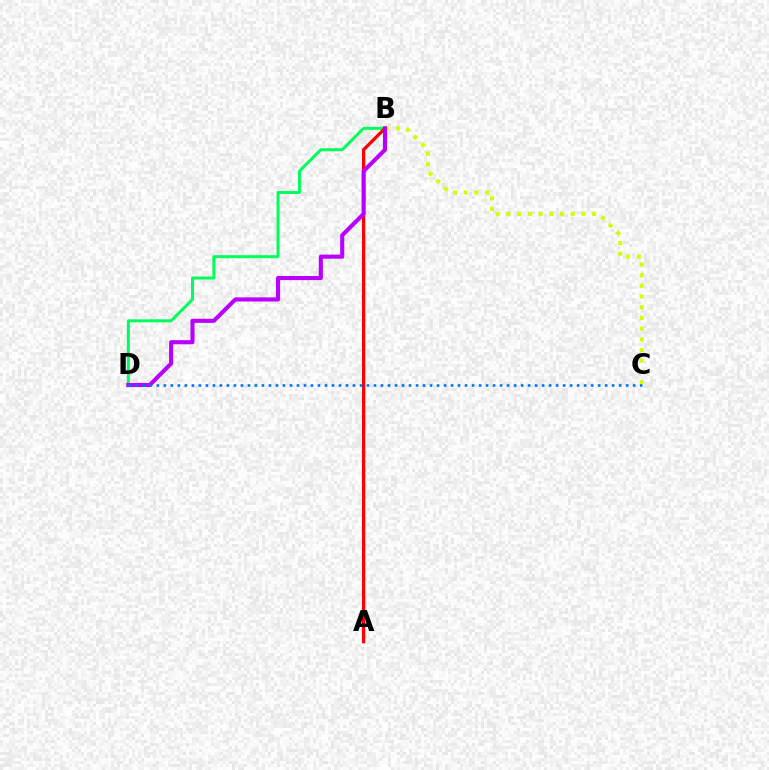{('B', 'D'): [{'color': '#00ff5c', 'line_style': 'solid', 'thickness': 2.16}, {'color': '#b900ff', 'line_style': 'solid', 'thickness': 2.95}], ('A', 'B'): [{'color': '#ff0000', 'line_style': 'solid', 'thickness': 2.36}], ('B', 'C'): [{'color': '#d1ff00', 'line_style': 'dotted', 'thickness': 2.91}], ('C', 'D'): [{'color': '#0074ff', 'line_style': 'dotted', 'thickness': 1.9}]}